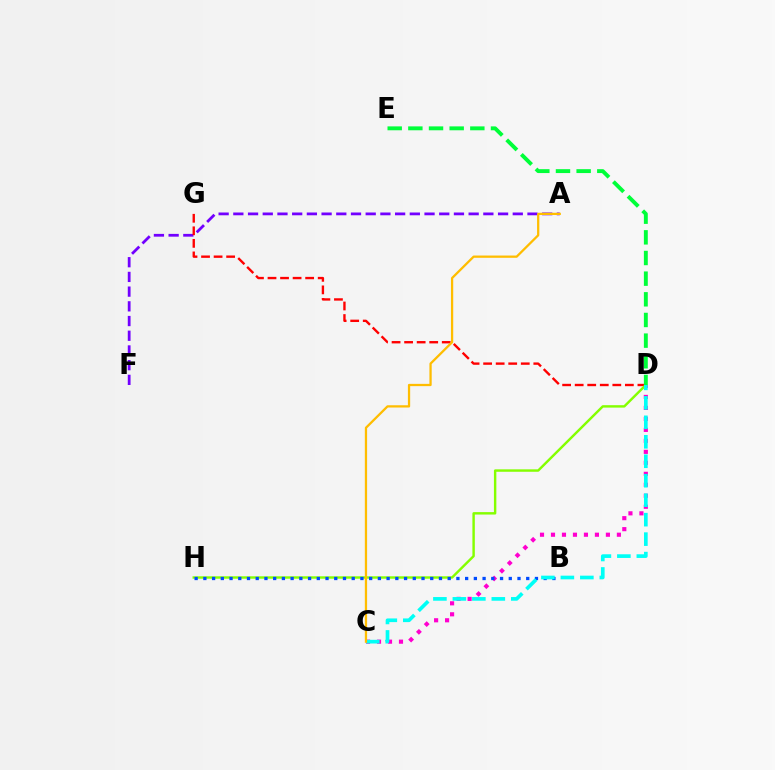{('C', 'D'): [{'color': '#ff00cf', 'line_style': 'dotted', 'thickness': 2.98}, {'color': '#00fff6', 'line_style': 'dashed', 'thickness': 2.64}], ('A', 'F'): [{'color': '#7200ff', 'line_style': 'dashed', 'thickness': 2.0}], ('D', 'G'): [{'color': '#ff0000', 'line_style': 'dashed', 'thickness': 1.7}], ('D', 'H'): [{'color': '#84ff00', 'line_style': 'solid', 'thickness': 1.75}], ('B', 'H'): [{'color': '#004bff', 'line_style': 'dotted', 'thickness': 2.37}], ('D', 'E'): [{'color': '#00ff39', 'line_style': 'dashed', 'thickness': 2.81}], ('A', 'C'): [{'color': '#ffbd00', 'line_style': 'solid', 'thickness': 1.63}]}